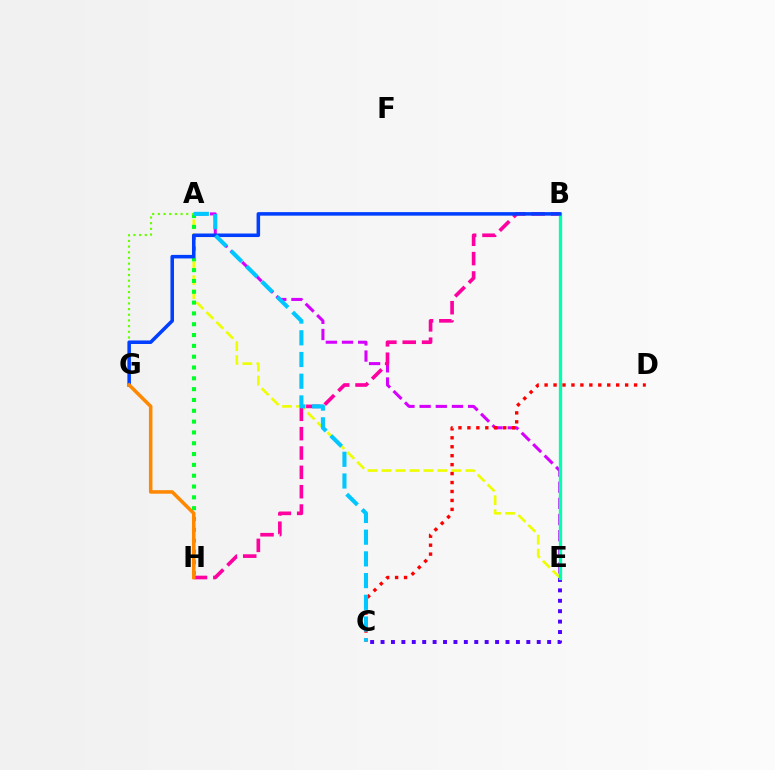{('A', 'E'): [{'color': '#eeff00', 'line_style': 'dashed', 'thickness': 1.9}, {'color': '#d600ff', 'line_style': 'dashed', 'thickness': 2.19}], ('C', 'E'): [{'color': '#4f00ff', 'line_style': 'dotted', 'thickness': 2.83}], ('A', 'H'): [{'color': '#00ff27', 'line_style': 'dotted', 'thickness': 2.94}], ('C', 'D'): [{'color': '#ff0000', 'line_style': 'dotted', 'thickness': 2.43}], ('A', 'G'): [{'color': '#66ff00', 'line_style': 'dotted', 'thickness': 1.54}], ('B', 'H'): [{'color': '#ff00a0', 'line_style': 'dashed', 'thickness': 2.63}], ('B', 'E'): [{'color': '#00ffaf', 'line_style': 'solid', 'thickness': 2.38}], ('B', 'G'): [{'color': '#003fff', 'line_style': 'solid', 'thickness': 2.55}], ('A', 'C'): [{'color': '#00c7ff', 'line_style': 'dashed', 'thickness': 2.95}], ('G', 'H'): [{'color': '#ff8800', 'line_style': 'solid', 'thickness': 2.53}]}